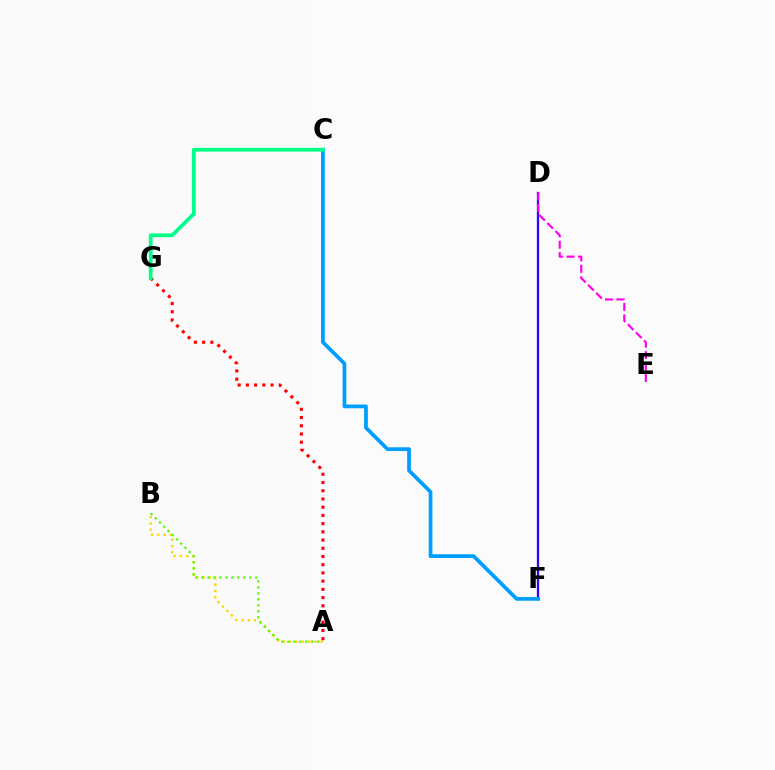{('A', 'B'): [{'color': '#ffd500', 'line_style': 'dotted', 'thickness': 1.71}, {'color': '#4fff00', 'line_style': 'dotted', 'thickness': 1.62}], ('D', 'F'): [{'color': '#3700ff', 'line_style': 'solid', 'thickness': 1.65}], ('A', 'G'): [{'color': '#ff0000', 'line_style': 'dotted', 'thickness': 2.23}], ('D', 'E'): [{'color': '#ff00ed', 'line_style': 'dashed', 'thickness': 1.55}], ('C', 'F'): [{'color': '#009eff', 'line_style': 'solid', 'thickness': 2.69}], ('C', 'G'): [{'color': '#00ff86', 'line_style': 'solid', 'thickness': 2.7}]}